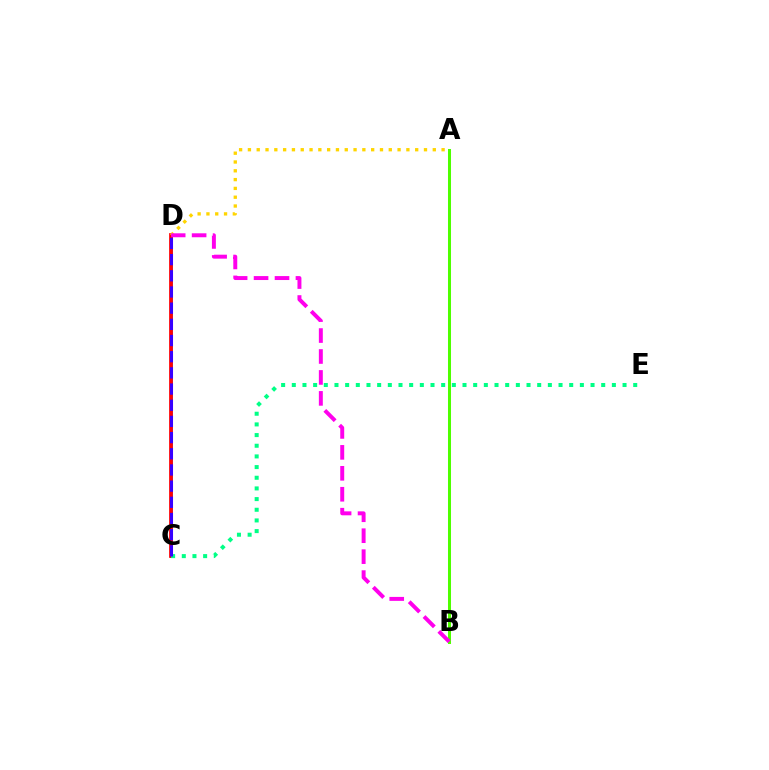{('C', 'D'): [{'color': '#009eff', 'line_style': 'solid', 'thickness': 2.13}, {'color': '#ff0000', 'line_style': 'solid', 'thickness': 2.7}, {'color': '#3700ff', 'line_style': 'dashed', 'thickness': 2.2}], ('A', 'B'): [{'color': '#4fff00', 'line_style': 'solid', 'thickness': 2.17}], ('A', 'D'): [{'color': '#ffd500', 'line_style': 'dotted', 'thickness': 2.39}], ('B', 'D'): [{'color': '#ff00ed', 'line_style': 'dashed', 'thickness': 2.85}], ('C', 'E'): [{'color': '#00ff86', 'line_style': 'dotted', 'thickness': 2.9}]}